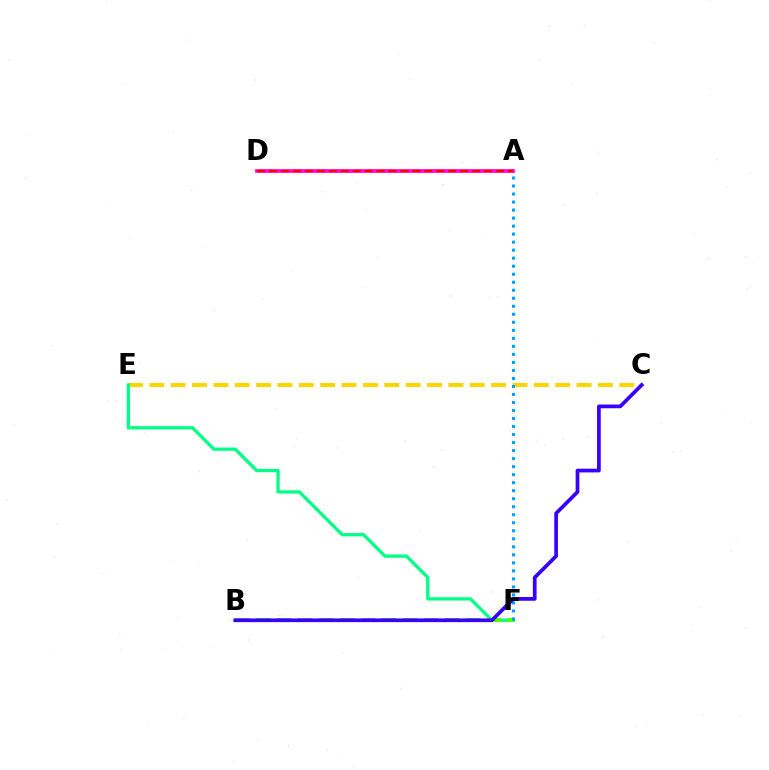{('C', 'E'): [{'color': '#ffd500', 'line_style': 'dashed', 'thickness': 2.9}], ('A', 'D'): [{'color': '#ff00ed', 'line_style': 'solid', 'thickness': 2.66}, {'color': '#ff0000', 'line_style': 'dashed', 'thickness': 1.62}], ('E', 'F'): [{'color': '#00ff86', 'line_style': 'solid', 'thickness': 2.36}], ('B', 'F'): [{'color': '#4fff00', 'line_style': 'dashed', 'thickness': 2.85}], ('A', 'F'): [{'color': '#009eff', 'line_style': 'dotted', 'thickness': 2.18}], ('B', 'C'): [{'color': '#3700ff', 'line_style': 'solid', 'thickness': 2.68}]}